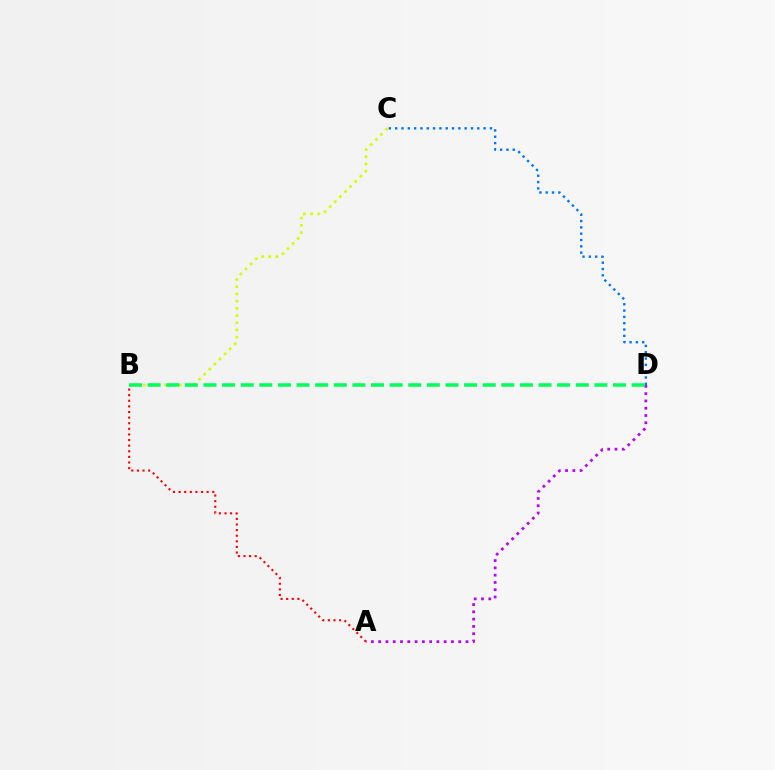{('C', 'D'): [{'color': '#0074ff', 'line_style': 'dotted', 'thickness': 1.72}], ('A', 'D'): [{'color': '#b900ff', 'line_style': 'dotted', 'thickness': 1.98}], ('B', 'C'): [{'color': '#d1ff00', 'line_style': 'dotted', 'thickness': 1.96}], ('B', 'D'): [{'color': '#00ff5c', 'line_style': 'dashed', 'thickness': 2.53}], ('A', 'B'): [{'color': '#ff0000', 'line_style': 'dotted', 'thickness': 1.52}]}